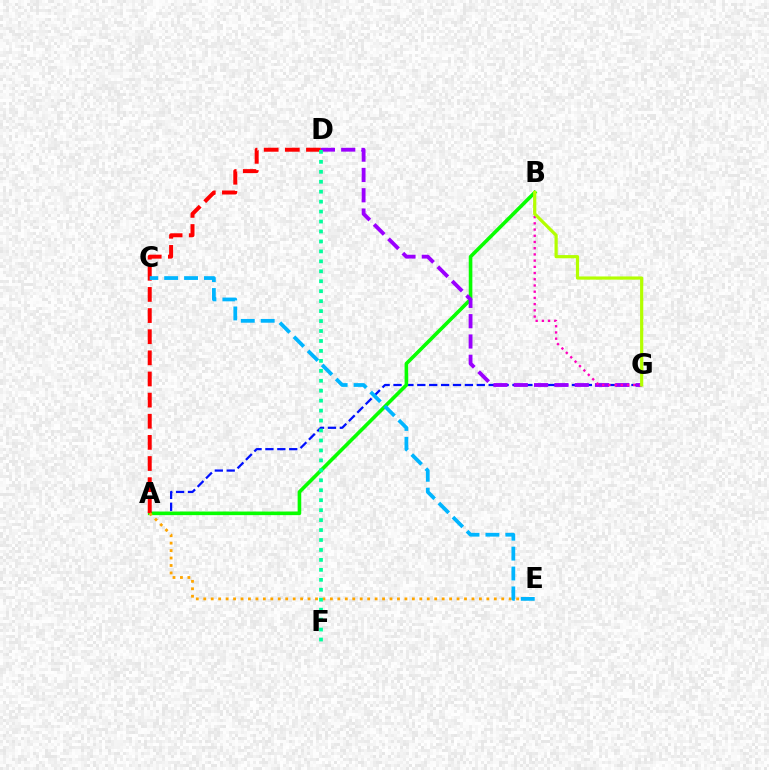{('A', 'G'): [{'color': '#0010ff', 'line_style': 'dashed', 'thickness': 1.62}], ('A', 'B'): [{'color': '#08ff00', 'line_style': 'solid', 'thickness': 2.6}], ('A', 'D'): [{'color': '#ff0000', 'line_style': 'dashed', 'thickness': 2.87}], ('A', 'E'): [{'color': '#ffa500', 'line_style': 'dotted', 'thickness': 2.02}], ('D', 'G'): [{'color': '#9b00ff', 'line_style': 'dashed', 'thickness': 2.76}], ('B', 'G'): [{'color': '#ff00bd', 'line_style': 'dotted', 'thickness': 1.69}, {'color': '#b3ff00', 'line_style': 'solid', 'thickness': 2.3}], ('D', 'F'): [{'color': '#00ff9d', 'line_style': 'dotted', 'thickness': 2.7}], ('C', 'E'): [{'color': '#00b5ff', 'line_style': 'dashed', 'thickness': 2.7}]}